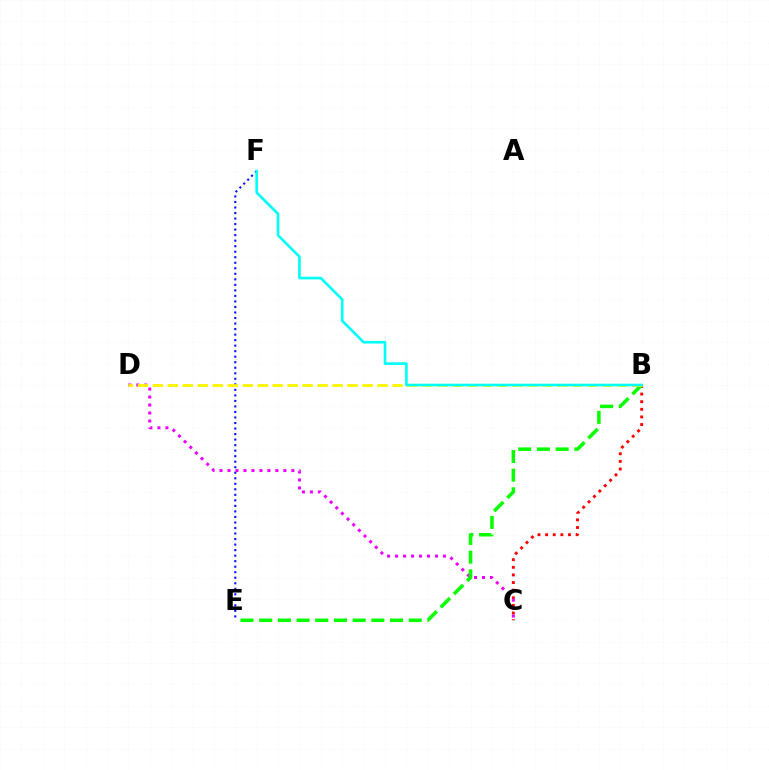{('B', 'C'): [{'color': '#ff0000', 'line_style': 'dotted', 'thickness': 2.07}], ('C', 'D'): [{'color': '#ee00ff', 'line_style': 'dotted', 'thickness': 2.17}], ('E', 'F'): [{'color': '#0010ff', 'line_style': 'dotted', 'thickness': 1.5}], ('B', 'E'): [{'color': '#08ff00', 'line_style': 'dashed', 'thickness': 2.54}], ('B', 'D'): [{'color': '#fcf500', 'line_style': 'dashed', 'thickness': 2.04}], ('B', 'F'): [{'color': '#00fff6', 'line_style': 'solid', 'thickness': 1.89}]}